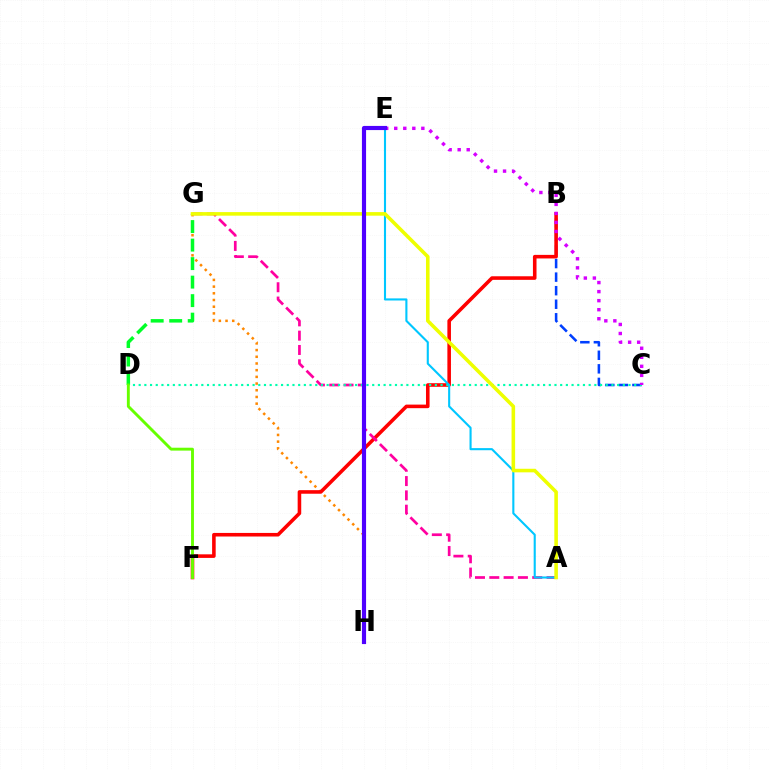{('B', 'C'): [{'color': '#003fff', 'line_style': 'dashed', 'thickness': 1.84}], ('G', 'H'): [{'color': '#ff8800', 'line_style': 'dotted', 'thickness': 1.82}], ('B', 'F'): [{'color': '#ff0000', 'line_style': 'solid', 'thickness': 2.57}], ('A', 'G'): [{'color': '#ff00a0', 'line_style': 'dashed', 'thickness': 1.94}, {'color': '#eeff00', 'line_style': 'solid', 'thickness': 2.57}], ('C', 'D'): [{'color': '#00ffaf', 'line_style': 'dotted', 'thickness': 1.55}], ('A', 'E'): [{'color': '#00c7ff', 'line_style': 'solid', 'thickness': 1.52}], ('C', 'E'): [{'color': '#d600ff', 'line_style': 'dotted', 'thickness': 2.46}], ('D', 'G'): [{'color': '#00ff27', 'line_style': 'dashed', 'thickness': 2.51}], ('D', 'F'): [{'color': '#66ff00', 'line_style': 'solid', 'thickness': 2.08}], ('E', 'H'): [{'color': '#4f00ff', 'line_style': 'solid', 'thickness': 2.98}]}